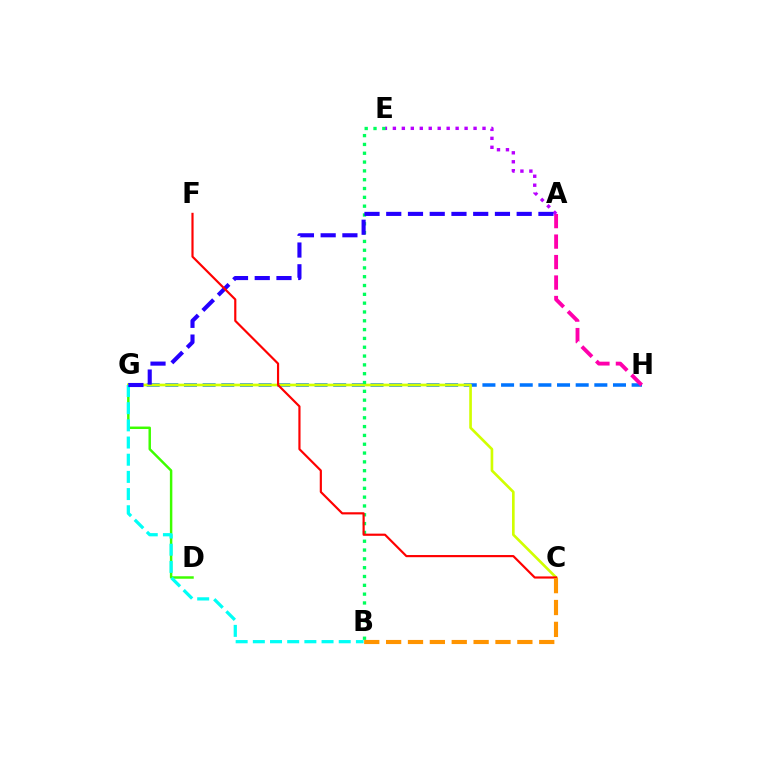{('G', 'H'): [{'color': '#0074ff', 'line_style': 'dashed', 'thickness': 2.53}], ('A', 'H'): [{'color': '#ff00ac', 'line_style': 'dashed', 'thickness': 2.78}], ('A', 'E'): [{'color': '#b900ff', 'line_style': 'dotted', 'thickness': 2.44}], ('D', 'G'): [{'color': '#3dff00', 'line_style': 'solid', 'thickness': 1.78}], ('C', 'G'): [{'color': '#d1ff00', 'line_style': 'solid', 'thickness': 1.91}], ('B', 'G'): [{'color': '#00fff6', 'line_style': 'dashed', 'thickness': 2.33}], ('B', 'E'): [{'color': '#00ff5c', 'line_style': 'dotted', 'thickness': 2.4}], ('A', 'G'): [{'color': '#2500ff', 'line_style': 'dashed', 'thickness': 2.95}], ('C', 'F'): [{'color': '#ff0000', 'line_style': 'solid', 'thickness': 1.56}], ('B', 'C'): [{'color': '#ff9400', 'line_style': 'dashed', 'thickness': 2.97}]}